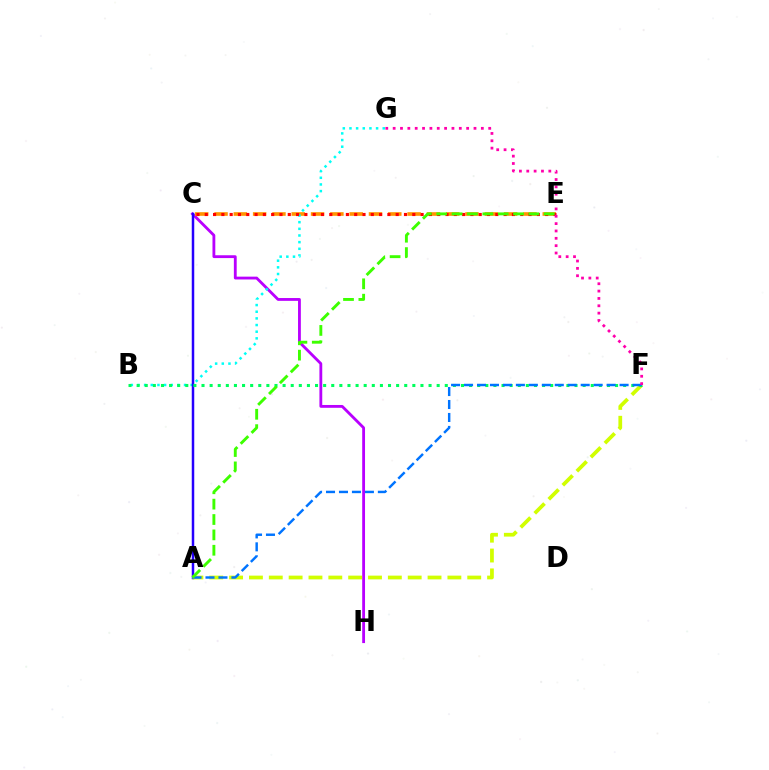{('C', 'H'): [{'color': '#b900ff', 'line_style': 'solid', 'thickness': 2.03}], ('C', 'E'): [{'color': '#ff9400', 'line_style': 'dashed', 'thickness': 2.62}, {'color': '#ff0000', 'line_style': 'dotted', 'thickness': 2.26}], ('B', 'G'): [{'color': '#00fff6', 'line_style': 'dotted', 'thickness': 1.81}], ('A', 'C'): [{'color': '#2500ff', 'line_style': 'solid', 'thickness': 1.79}], ('A', 'F'): [{'color': '#d1ff00', 'line_style': 'dashed', 'thickness': 2.7}, {'color': '#0074ff', 'line_style': 'dashed', 'thickness': 1.76}], ('B', 'F'): [{'color': '#00ff5c', 'line_style': 'dotted', 'thickness': 2.2}], ('A', 'E'): [{'color': '#3dff00', 'line_style': 'dashed', 'thickness': 2.09}], ('F', 'G'): [{'color': '#ff00ac', 'line_style': 'dotted', 'thickness': 2.0}]}